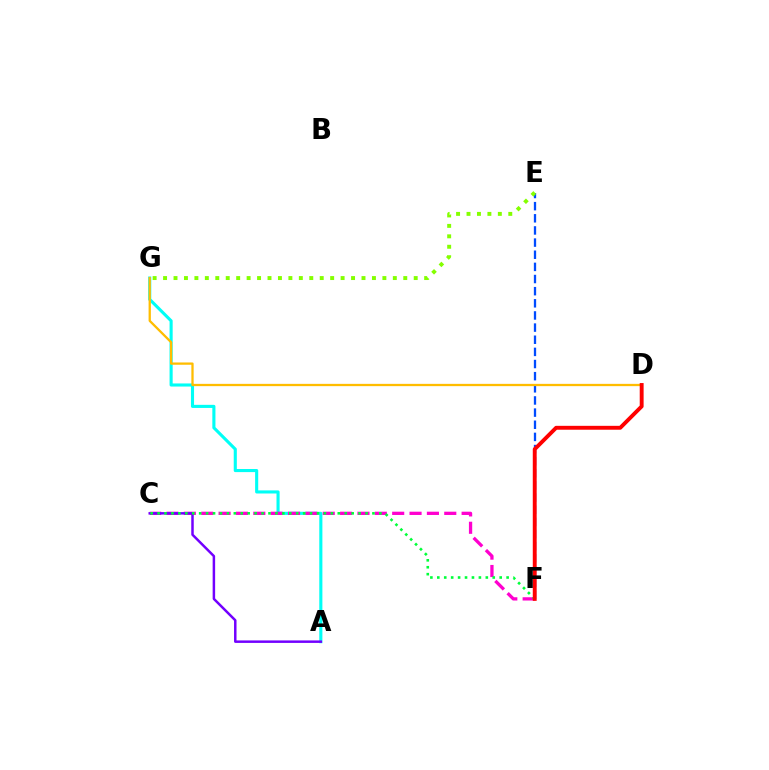{('A', 'G'): [{'color': '#00fff6', 'line_style': 'solid', 'thickness': 2.23}], ('C', 'F'): [{'color': '#ff00cf', 'line_style': 'dashed', 'thickness': 2.36}, {'color': '#00ff39', 'line_style': 'dotted', 'thickness': 1.88}], ('A', 'C'): [{'color': '#7200ff', 'line_style': 'solid', 'thickness': 1.79}], ('E', 'F'): [{'color': '#004bff', 'line_style': 'dashed', 'thickness': 1.65}], ('D', 'G'): [{'color': '#ffbd00', 'line_style': 'solid', 'thickness': 1.64}], ('E', 'G'): [{'color': '#84ff00', 'line_style': 'dotted', 'thickness': 2.84}], ('D', 'F'): [{'color': '#ff0000', 'line_style': 'solid', 'thickness': 2.8}]}